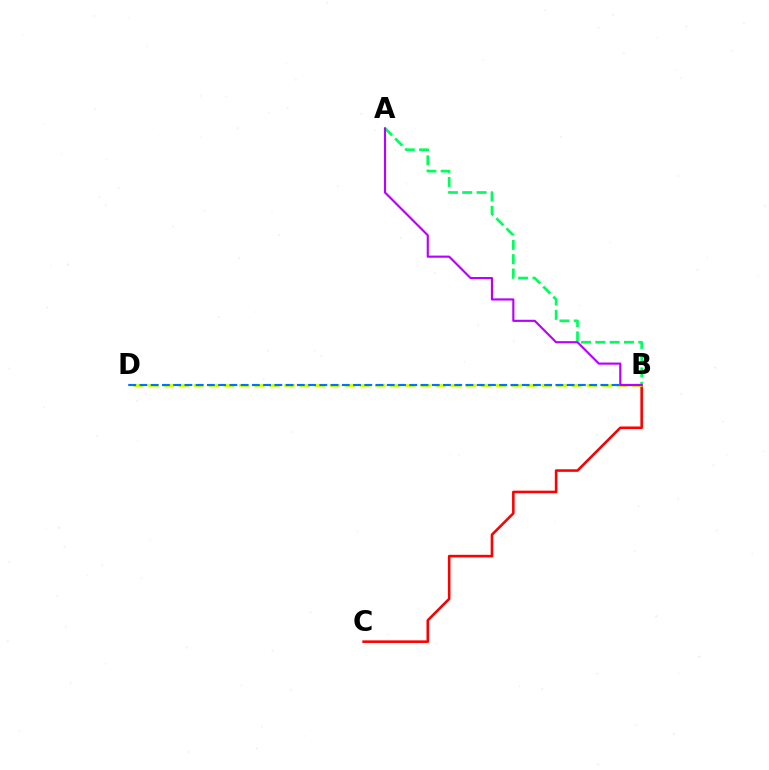{('B', 'C'): [{'color': '#ff0000', 'line_style': 'solid', 'thickness': 1.86}], ('B', 'D'): [{'color': '#d1ff00', 'line_style': 'dashed', 'thickness': 2.05}, {'color': '#0074ff', 'line_style': 'dashed', 'thickness': 1.53}], ('A', 'B'): [{'color': '#00ff5c', 'line_style': 'dashed', 'thickness': 1.95}, {'color': '#b900ff', 'line_style': 'solid', 'thickness': 1.54}]}